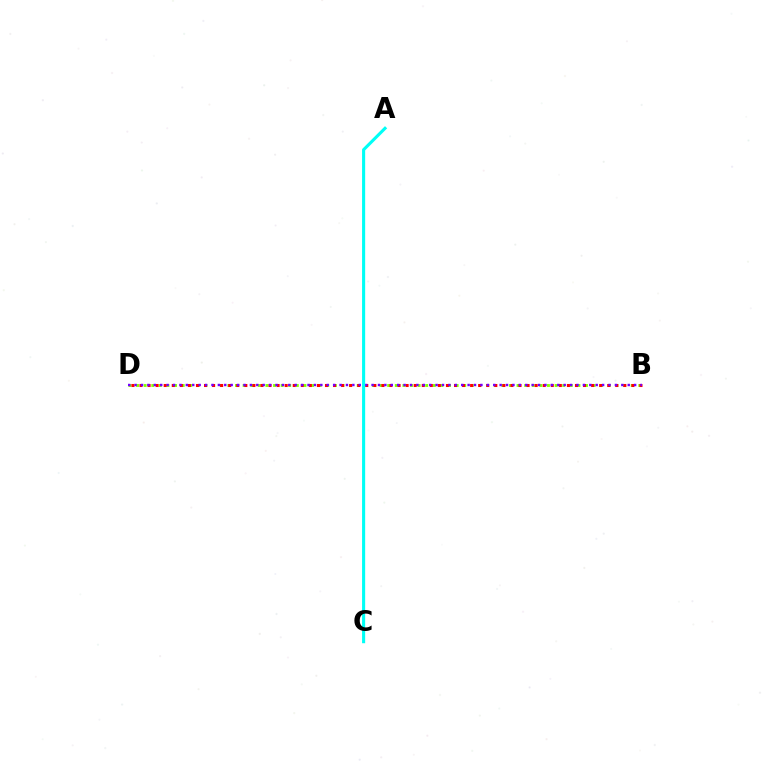{('B', 'D'): [{'color': '#84ff00', 'line_style': 'dotted', 'thickness': 2.07}, {'color': '#ff0000', 'line_style': 'dotted', 'thickness': 2.19}, {'color': '#7200ff', 'line_style': 'dotted', 'thickness': 1.74}], ('A', 'C'): [{'color': '#00fff6', 'line_style': 'solid', 'thickness': 2.23}]}